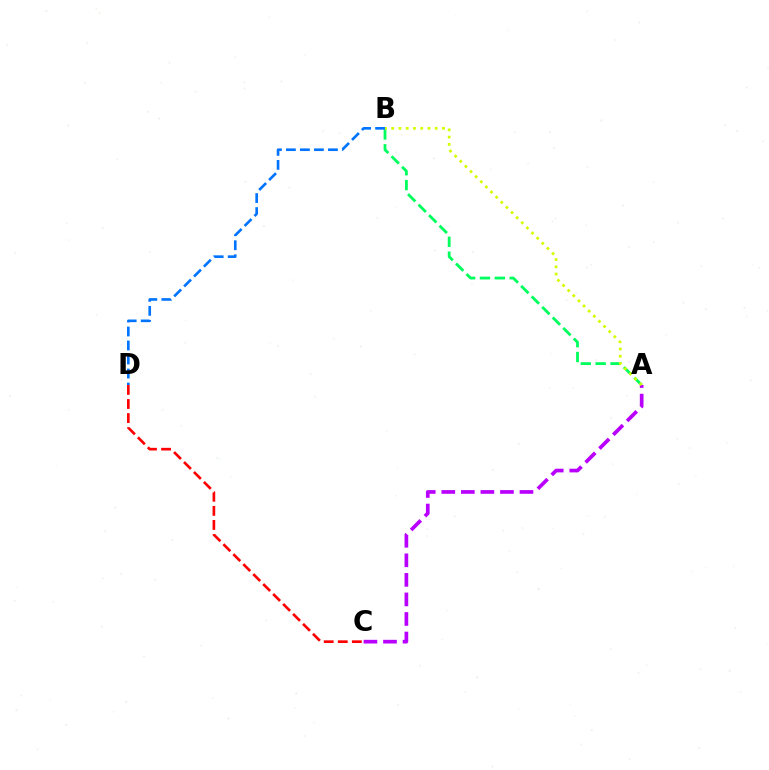{('A', 'B'): [{'color': '#00ff5c', 'line_style': 'dashed', 'thickness': 2.02}, {'color': '#d1ff00', 'line_style': 'dotted', 'thickness': 1.97}], ('C', 'D'): [{'color': '#ff0000', 'line_style': 'dashed', 'thickness': 1.91}], ('B', 'D'): [{'color': '#0074ff', 'line_style': 'dashed', 'thickness': 1.9}], ('A', 'C'): [{'color': '#b900ff', 'line_style': 'dashed', 'thickness': 2.66}]}